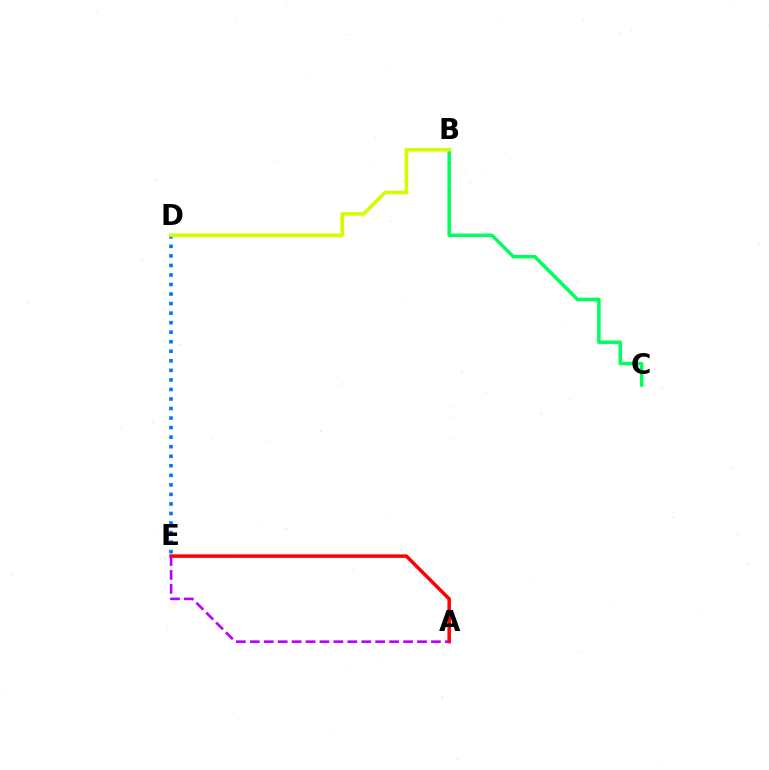{('D', 'E'): [{'color': '#0074ff', 'line_style': 'dotted', 'thickness': 2.59}], ('B', 'C'): [{'color': '#00ff5c', 'line_style': 'solid', 'thickness': 2.52}], ('A', 'E'): [{'color': '#ff0000', 'line_style': 'solid', 'thickness': 2.52}, {'color': '#b900ff', 'line_style': 'dashed', 'thickness': 1.89}], ('B', 'D'): [{'color': '#d1ff00', 'line_style': 'solid', 'thickness': 2.6}]}